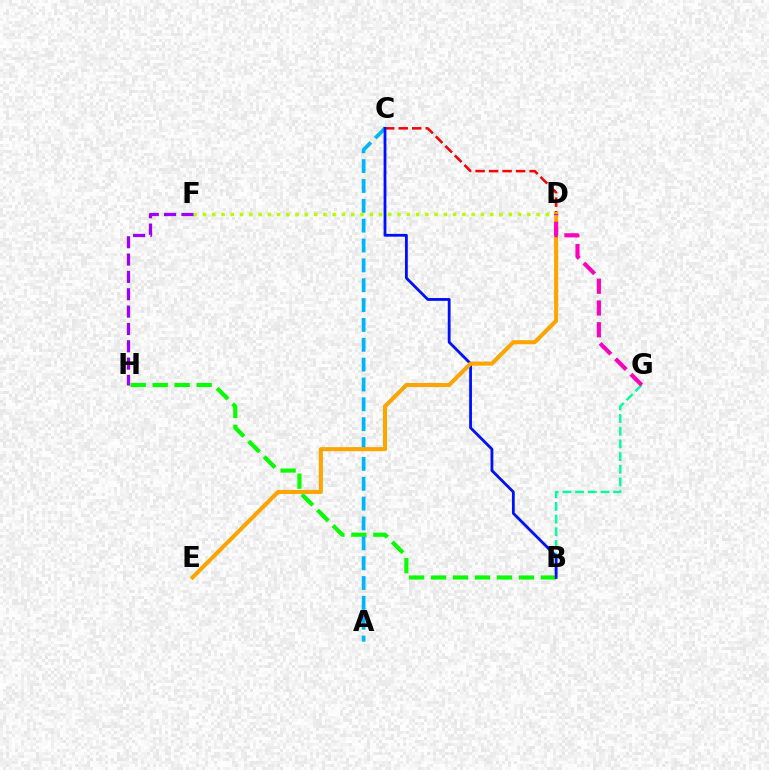{('C', 'D'): [{'color': '#ff0000', 'line_style': 'dashed', 'thickness': 1.84}], ('B', 'G'): [{'color': '#00ff9d', 'line_style': 'dashed', 'thickness': 1.72}], ('B', 'H'): [{'color': '#08ff00', 'line_style': 'dashed', 'thickness': 2.99}], ('A', 'C'): [{'color': '#00b5ff', 'line_style': 'dashed', 'thickness': 2.7}], ('D', 'F'): [{'color': '#b3ff00', 'line_style': 'dotted', 'thickness': 2.52}], ('B', 'C'): [{'color': '#0010ff', 'line_style': 'solid', 'thickness': 2.02}], ('F', 'H'): [{'color': '#9b00ff', 'line_style': 'dashed', 'thickness': 2.36}], ('D', 'E'): [{'color': '#ffa500', 'line_style': 'solid', 'thickness': 2.93}], ('D', 'G'): [{'color': '#ff00bd', 'line_style': 'dashed', 'thickness': 2.96}]}